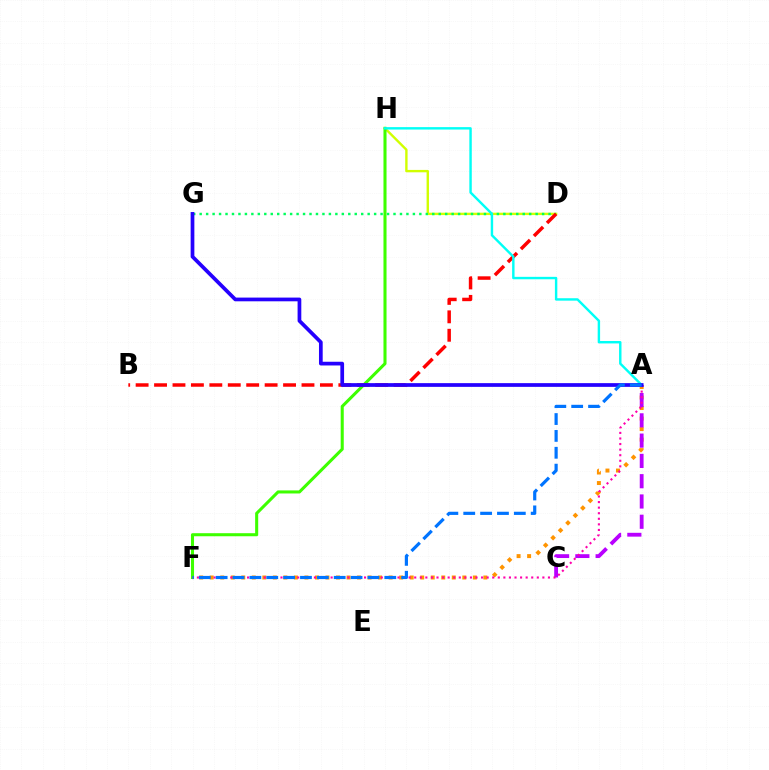{('D', 'H'): [{'color': '#d1ff00', 'line_style': 'solid', 'thickness': 1.72}], ('D', 'G'): [{'color': '#00ff5c', 'line_style': 'dotted', 'thickness': 1.76}], ('A', 'F'): [{'color': '#ff9400', 'line_style': 'dotted', 'thickness': 2.86}, {'color': '#ff00ac', 'line_style': 'dotted', 'thickness': 1.51}, {'color': '#0074ff', 'line_style': 'dashed', 'thickness': 2.29}], ('F', 'H'): [{'color': '#3dff00', 'line_style': 'solid', 'thickness': 2.2}], ('A', 'C'): [{'color': '#b900ff', 'line_style': 'dashed', 'thickness': 2.76}], ('B', 'D'): [{'color': '#ff0000', 'line_style': 'dashed', 'thickness': 2.5}], ('A', 'H'): [{'color': '#00fff6', 'line_style': 'solid', 'thickness': 1.74}], ('A', 'G'): [{'color': '#2500ff', 'line_style': 'solid', 'thickness': 2.68}]}